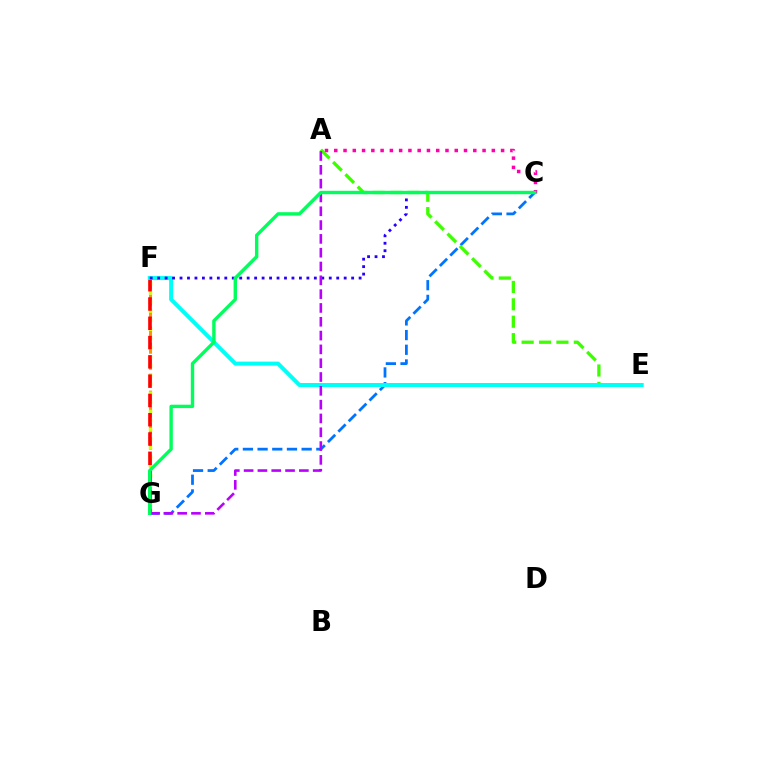{('C', 'G'): [{'color': '#0074ff', 'line_style': 'dashed', 'thickness': 2.0}, {'color': '#00ff5c', 'line_style': 'solid', 'thickness': 2.44}], ('F', 'G'): [{'color': '#ff9400', 'line_style': 'dashed', 'thickness': 2.18}, {'color': '#d1ff00', 'line_style': 'dotted', 'thickness': 2.48}, {'color': '#ff0000', 'line_style': 'dashed', 'thickness': 2.62}], ('A', 'C'): [{'color': '#ff00ac', 'line_style': 'dotted', 'thickness': 2.52}], ('A', 'E'): [{'color': '#3dff00', 'line_style': 'dashed', 'thickness': 2.36}], ('E', 'F'): [{'color': '#00fff6', 'line_style': 'solid', 'thickness': 2.87}], ('C', 'F'): [{'color': '#2500ff', 'line_style': 'dotted', 'thickness': 2.03}], ('A', 'G'): [{'color': '#b900ff', 'line_style': 'dashed', 'thickness': 1.88}]}